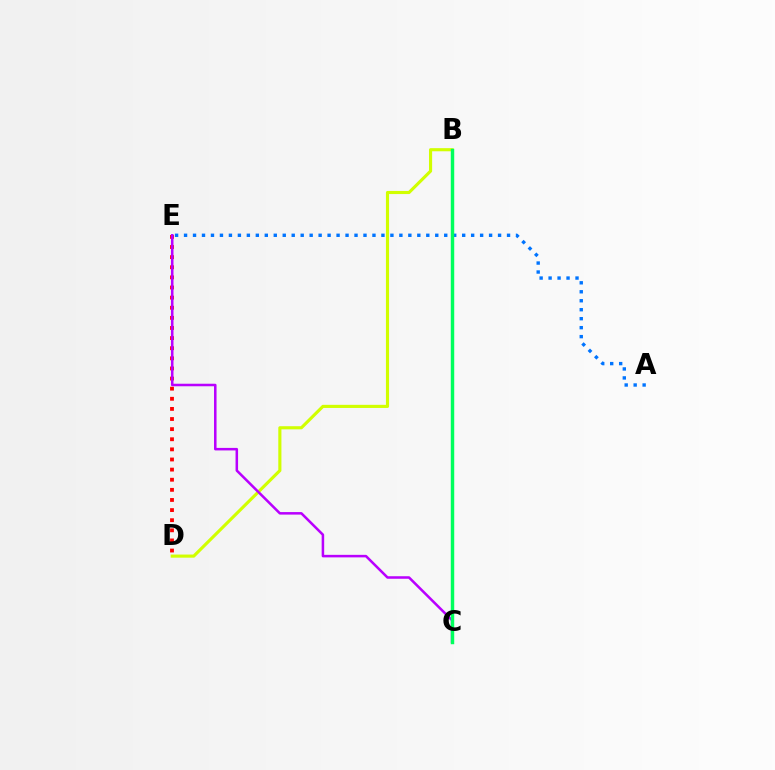{('D', 'E'): [{'color': '#ff0000', 'line_style': 'dotted', 'thickness': 2.75}], ('B', 'D'): [{'color': '#d1ff00', 'line_style': 'solid', 'thickness': 2.25}], ('A', 'E'): [{'color': '#0074ff', 'line_style': 'dotted', 'thickness': 2.44}], ('C', 'E'): [{'color': '#b900ff', 'line_style': 'solid', 'thickness': 1.82}], ('B', 'C'): [{'color': '#00ff5c', 'line_style': 'solid', 'thickness': 2.48}]}